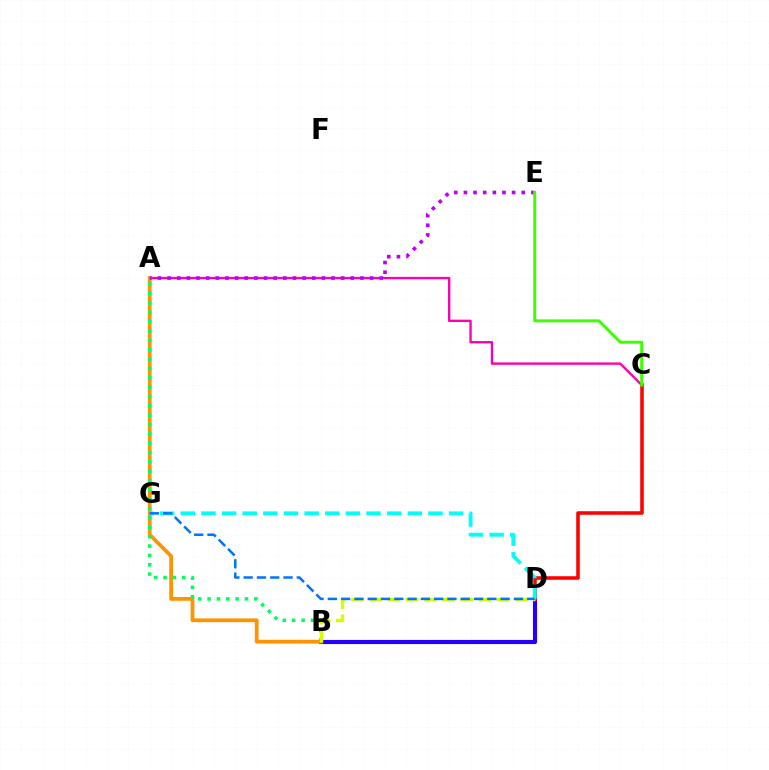{('B', 'D'): [{'color': '#2500ff', 'line_style': 'solid', 'thickness': 2.98}, {'color': '#d1ff00', 'line_style': 'dashed', 'thickness': 2.47}], ('A', 'C'): [{'color': '#ff00ac', 'line_style': 'solid', 'thickness': 1.7}], ('A', 'B'): [{'color': '#ff9400', 'line_style': 'solid', 'thickness': 2.71}, {'color': '#00ff5c', 'line_style': 'dotted', 'thickness': 2.54}], ('C', 'D'): [{'color': '#ff0000', 'line_style': 'solid', 'thickness': 2.56}], ('D', 'G'): [{'color': '#00fff6', 'line_style': 'dashed', 'thickness': 2.8}, {'color': '#0074ff', 'line_style': 'dashed', 'thickness': 1.81}], ('A', 'E'): [{'color': '#b900ff', 'line_style': 'dotted', 'thickness': 2.62}], ('C', 'E'): [{'color': '#3dff00', 'line_style': 'solid', 'thickness': 2.12}]}